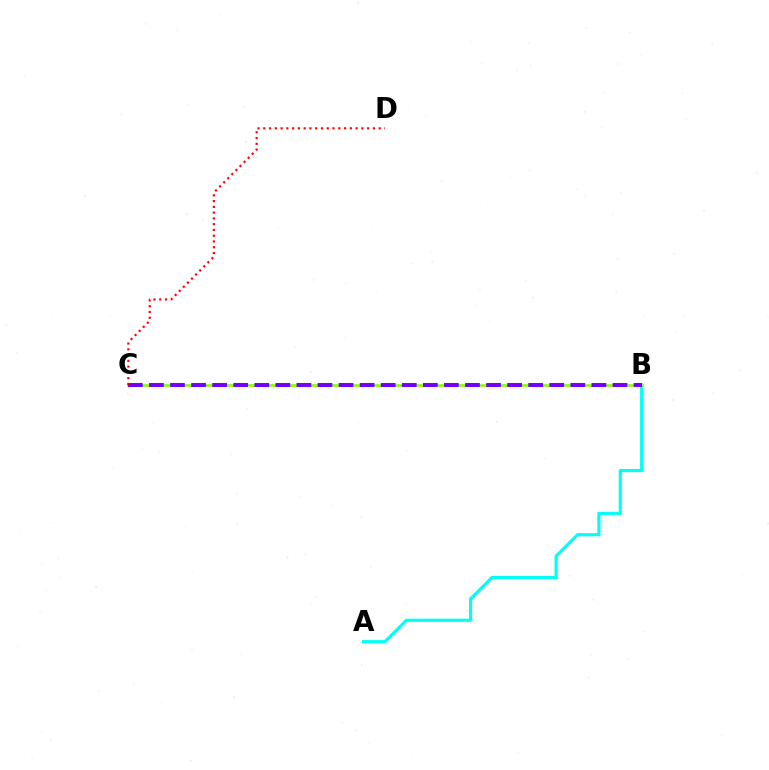{('A', 'B'): [{'color': '#00fff6', 'line_style': 'solid', 'thickness': 2.28}], ('B', 'C'): [{'color': '#84ff00', 'line_style': 'solid', 'thickness': 1.9}, {'color': '#7200ff', 'line_style': 'dashed', 'thickness': 2.86}], ('C', 'D'): [{'color': '#ff0000', 'line_style': 'dotted', 'thickness': 1.57}]}